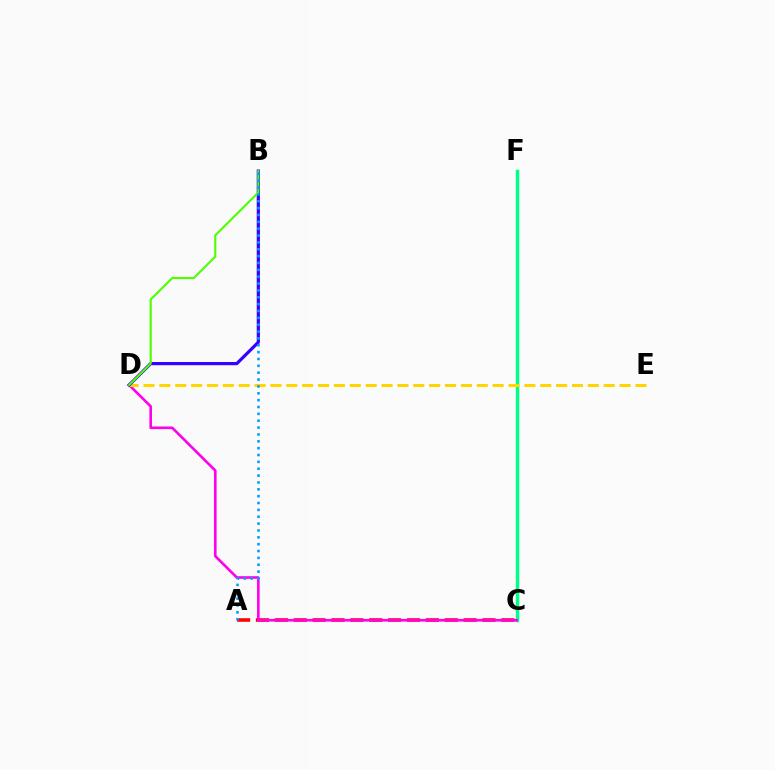{('A', 'C'): [{'color': '#ff0000', 'line_style': 'dashed', 'thickness': 2.56}], ('C', 'F'): [{'color': '#00ff86', 'line_style': 'solid', 'thickness': 2.49}], ('C', 'D'): [{'color': '#ff00ed', 'line_style': 'solid', 'thickness': 1.89}], ('D', 'E'): [{'color': '#ffd500', 'line_style': 'dashed', 'thickness': 2.16}], ('B', 'D'): [{'color': '#3700ff', 'line_style': 'solid', 'thickness': 2.32}, {'color': '#4fff00', 'line_style': 'solid', 'thickness': 1.52}], ('A', 'B'): [{'color': '#009eff', 'line_style': 'dotted', 'thickness': 1.86}]}